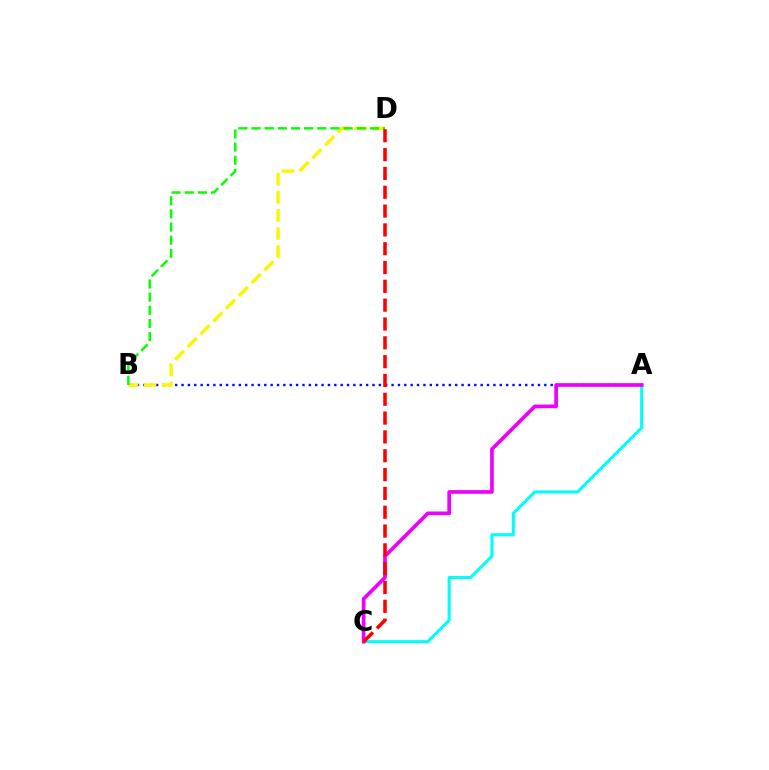{('A', 'B'): [{'color': '#0010ff', 'line_style': 'dotted', 'thickness': 1.73}], ('A', 'C'): [{'color': '#00fff6', 'line_style': 'solid', 'thickness': 2.21}, {'color': '#ee00ff', 'line_style': 'solid', 'thickness': 2.65}], ('B', 'D'): [{'color': '#fcf500', 'line_style': 'dashed', 'thickness': 2.46}, {'color': '#08ff00', 'line_style': 'dashed', 'thickness': 1.79}], ('C', 'D'): [{'color': '#ff0000', 'line_style': 'dashed', 'thickness': 2.56}]}